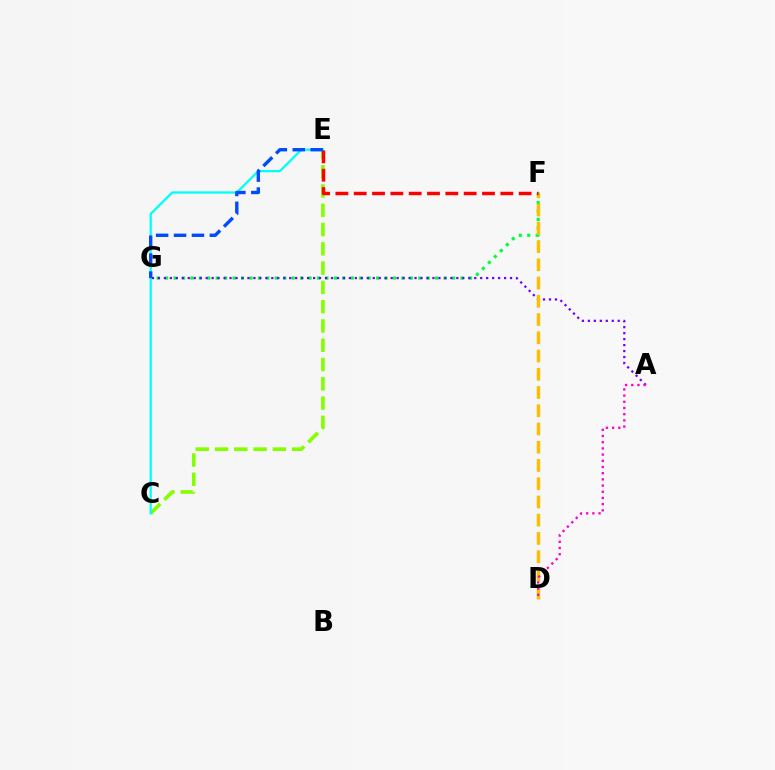{('F', 'G'): [{'color': '#00ff39', 'line_style': 'dotted', 'thickness': 2.29}], ('C', 'E'): [{'color': '#84ff00', 'line_style': 'dashed', 'thickness': 2.62}, {'color': '#00fff6', 'line_style': 'solid', 'thickness': 1.64}], ('A', 'G'): [{'color': '#7200ff', 'line_style': 'dotted', 'thickness': 1.62}], ('D', 'F'): [{'color': '#ffbd00', 'line_style': 'dashed', 'thickness': 2.48}], ('E', 'F'): [{'color': '#ff0000', 'line_style': 'dashed', 'thickness': 2.49}], ('A', 'D'): [{'color': '#ff00cf', 'line_style': 'dotted', 'thickness': 1.68}], ('E', 'G'): [{'color': '#004bff', 'line_style': 'dashed', 'thickness': 2.43}]}